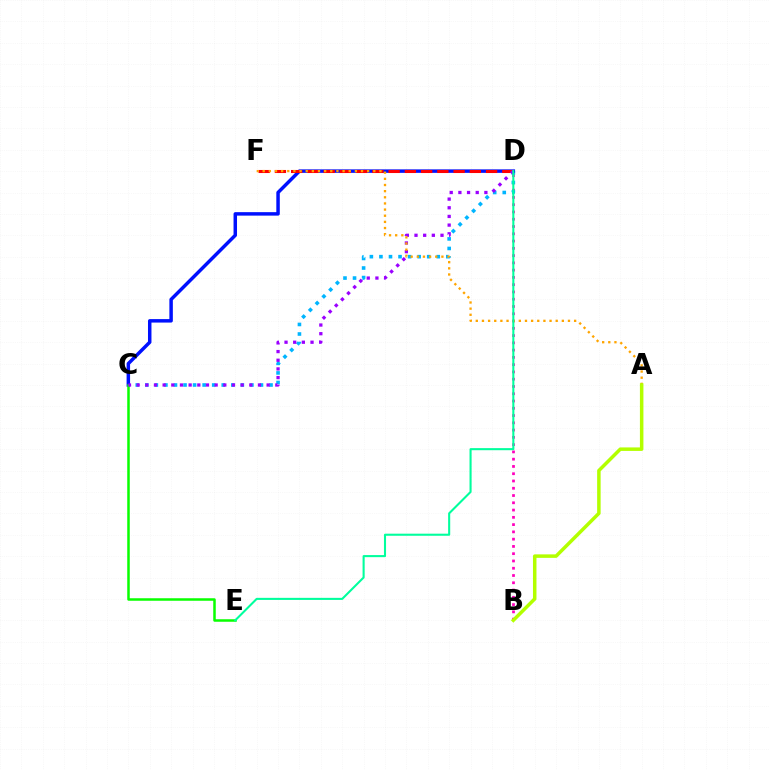{('B', 'D'): [{'color': '#ff00bd', 'line_style': 'dotted', 'thickness': 1.98}], ('C', 'D'): [{'color': '#00b5ff', 'line_style': 'dotted', 'thickness': 2.6}, {'color': '#0010ff', 'line_style': 'solid', 'thickness': 2.5}, {'color': '#9b00ff', 'line_style': 'dotted', 'thickness': 2.35}], ('D', 'F'): [{'color': '#ff0000', 'line_style': 'dashed', 'thickness': 2.21}], ('C', 'E'): [{'color': '#08ff00', 'line_style': 'solid', 'thickness': 1.81}], ('A', 'F'): [{'color': '#ffa500', 'line_style': 'dotted', 'thickness': 1.67}], ('D', 'E'): [{'color': '#00ff9d', 'line_style': 'solid', 'thickness': 1.5}], ('A', 'B'): [{'color': '#b3ff00', 'line_style': 'solid', 'thickness': 2.52}]}